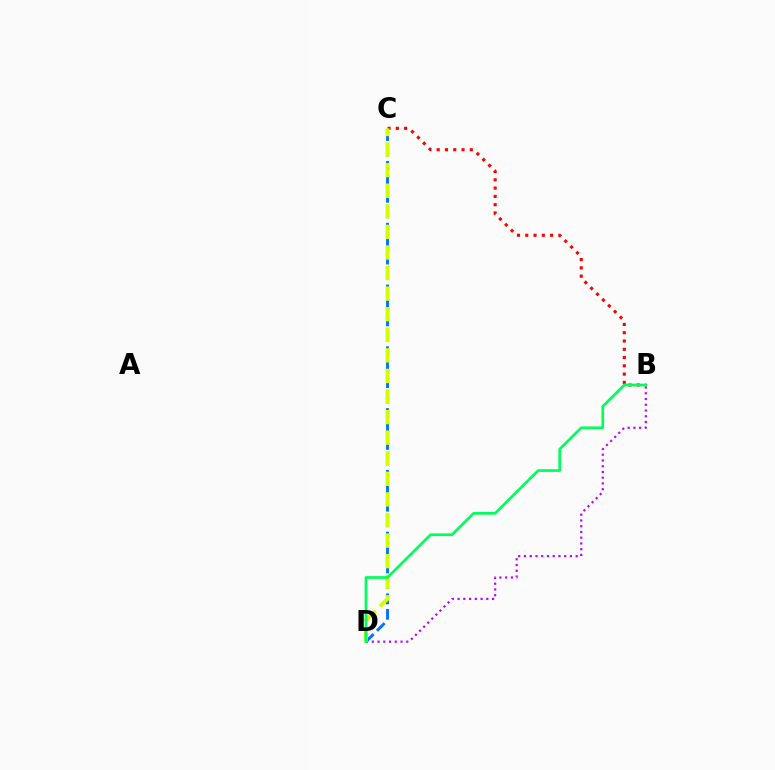{('C', 'D'): [{'color': '#0074ff', 'line_style': 'dashed', 'thickness': 2.1}, {'color': '#d1ff00', 'line_style': 'dashed', 'thickness': 2.8}], ('B', 'C'): [{'color': '#ff0000', 'line_style': 'dotted', 'thickness': 2.25}], ('B', 'D'): [{'color': '#b900ff', 'line_style': 'dotted', 'thickness': 1.56}, {'color': '#00ff5c', 'line_style': 'solid', 'thickness': 1.95}]}